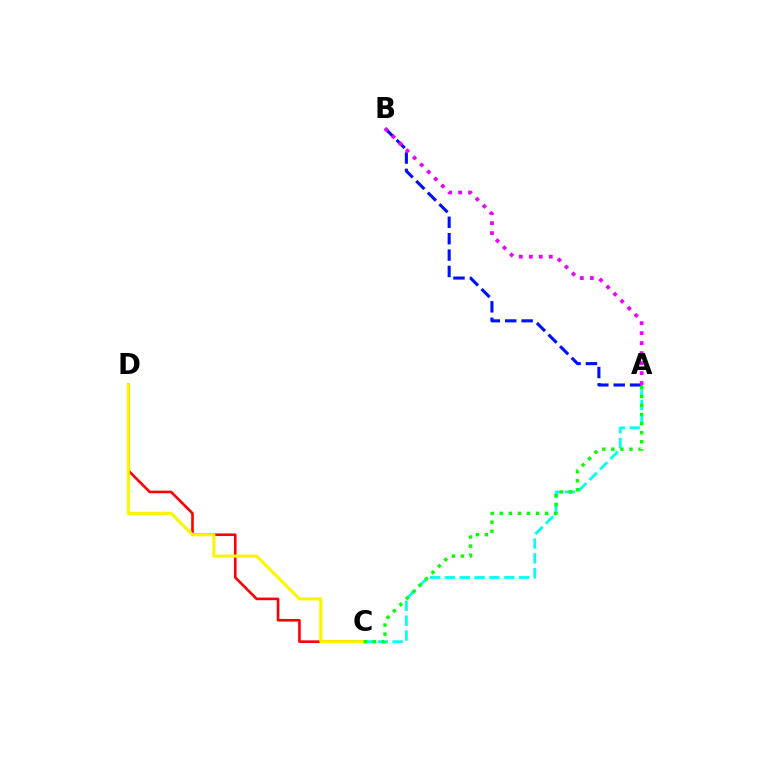{('A', 'C'): [{'color': '#00fff6', 'line_style': 'dashed', 'thickness': 2.02}, {'color': '#08ff00', 'line_style': 'dotted', 'thickness': 2.46}], ('C', 'D'): [{'color': '#ff0000', 'line_style': 'solid', 'thickness': 1.88}, {'color': '#fcf500', 'line_style': 'solid', 'thickness': 2.22}], ('A', 'B'): [{'color': '#0010ff', 'line_style': 'dashed', 'thickness': 2.23}, {'color': '#ee00ff', 'line_style': 'dotted', 'thickness': 2.71}]}